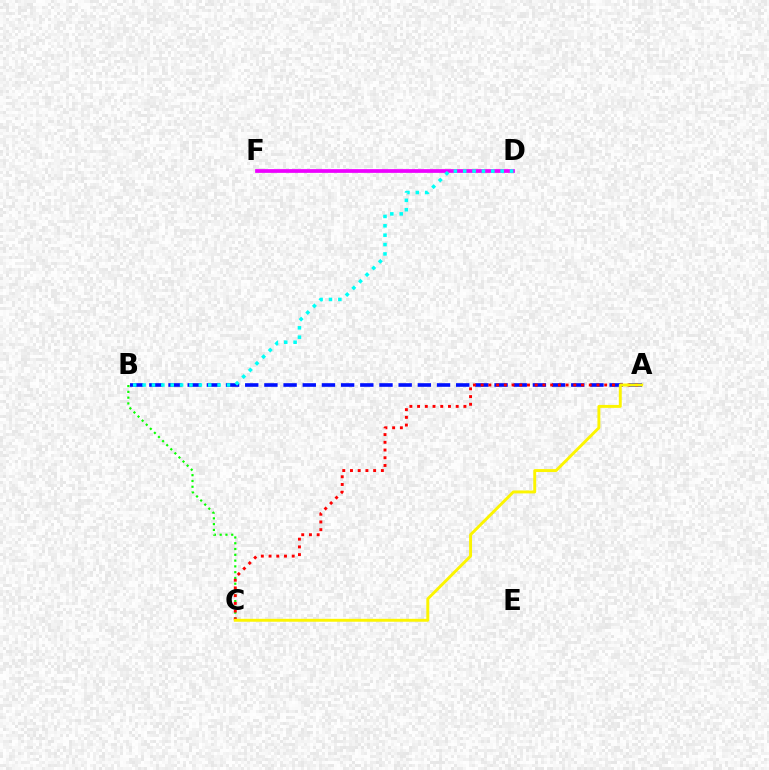{('A', 'B'): [{'color': '#0010ff', 'line_style': 'dashed', 'thickness': 2.61}], ('B', 'C'): [{'color': '#08ff00', 'line_style': 'dotted', 'thickness': 1.57}], ('A', 'C'): [{'color': '#ff0000', 'line_style': 'dotted', 'thickness': 2.1}, {'color': '#fcf500', 'line_style': 'solid', 'thickness': 2.11}], ('D', 'F'): [{'color': '#ee00ff', 'line_style': 'solid', 'thickness': 2.68}], ('B', 'D'): [{'color': '#00fff6', 'line_style': 'dotted', 'thickness': 2.55}]}